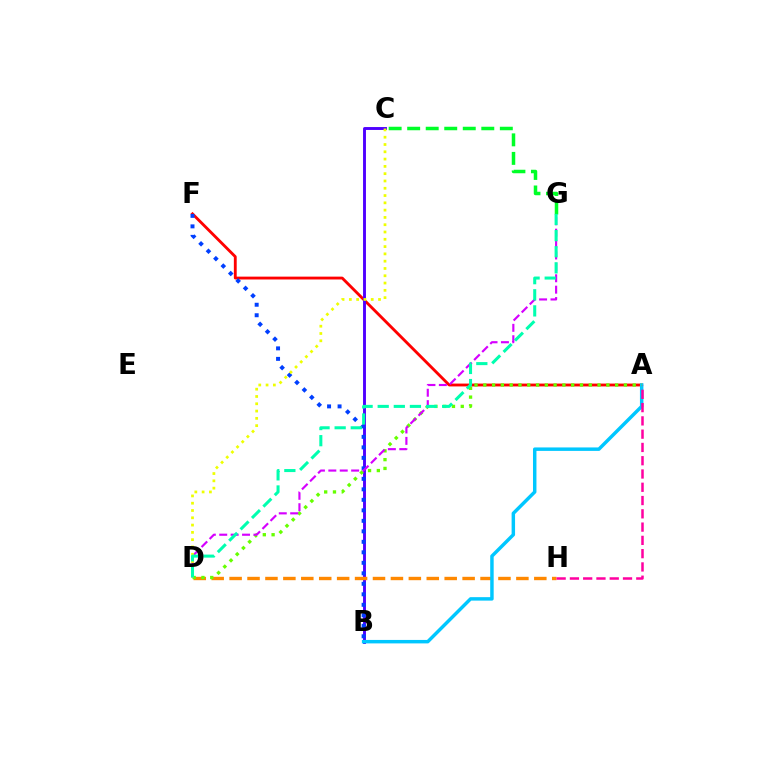{('A', 'F'): [{'color': '#ff0000', 'line_style': 'solid', 'thickness': 2.05}], ('B', 'C'): [{'color': '#4f00ff', 'line_style': 'solid', 'thickness': 2.09}], ('D', 'H'): [{'color': '#ff8800', 'line_style': 'dashed', 'thickness': 2.44}], ('B', 'F'): [{'color': '#003fff', 'line_style': 'dotted', 'thickness': 2.85}], ('A', 'B'): [{'color': '#00c7ff', 'line_style': 'solid', 'thickness': 2.49}], ('A', 'D'): [{'color': '#66ff00', 'line_style': 'dotted', 'thickness': 2.39}], ('A', 'H'): [{'color': '#ff00a0', 'line_style': 'dashed', 'thickness': 1.8}], ('D', 'G'): [{'color': '#d600ff', 'line_style': 'dashed', 'thickness': 1.55}, {'color': '#00ffaf', 'line_style': 'dashed', 'thickness': 2.19}], ('C', 'G'): [{'color': '#00ff27', 'line_style': 'dashed', 'thickness': 2.52}], ('C', 'D'): [{'color': '#eeff00', 'line_style': 'dotted', 'thickness': 1.98}]}